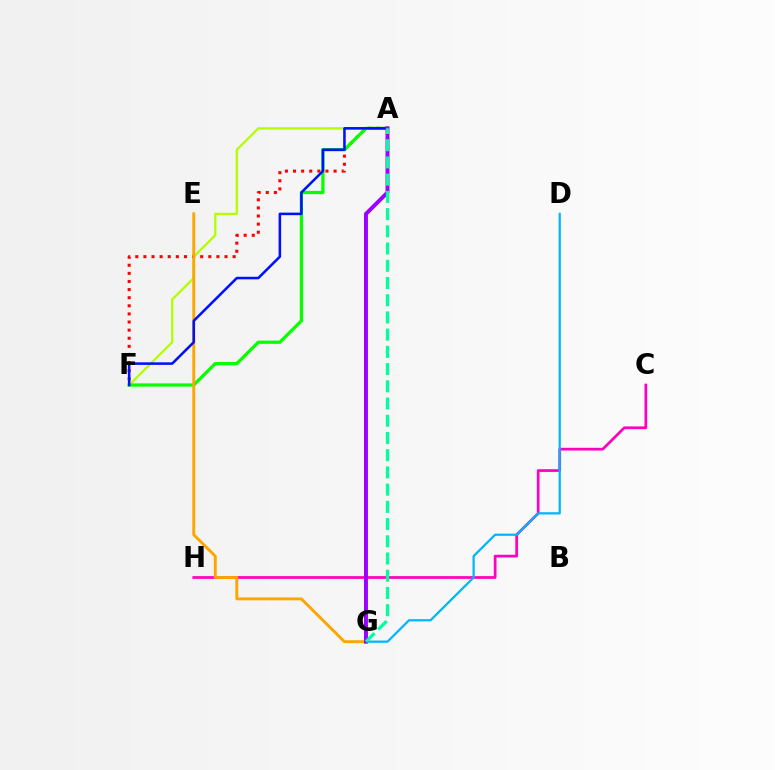{('A', 'F'): [{'color': '#b3ff00', 'line_style': 'solid', 'thickness': 1.65}, {'color': '#ff0000', 'line_style': 'dotted', 'thickness': 2.2}, {'color': '#08ff00', 'line_style': 'solid', 'thickness': 2.34}, {'color': '#0010ff', 'line_style': 'solid', 'thickness': 1.83}], ('C', 'H'): [{'color': '#ff00bd', 'line_style': 'solid', 'thickness': 1.96}], ('D', 'G'): [{'color': '#00b5ff', 'line_style': 'solid', 'thickness': 1.6}], ('E', 'G'): [{'color': '#ffa500', 'line_style': 'solid', 'thickness': 2.09}], ('A', 'G'): [{'color': '#9b00ff', 'line_style': 'solid', 'thickness': 2.83}, {'color': '#00ff9d', 'line_style': 'dashed', 'thickness': 2.34}]}